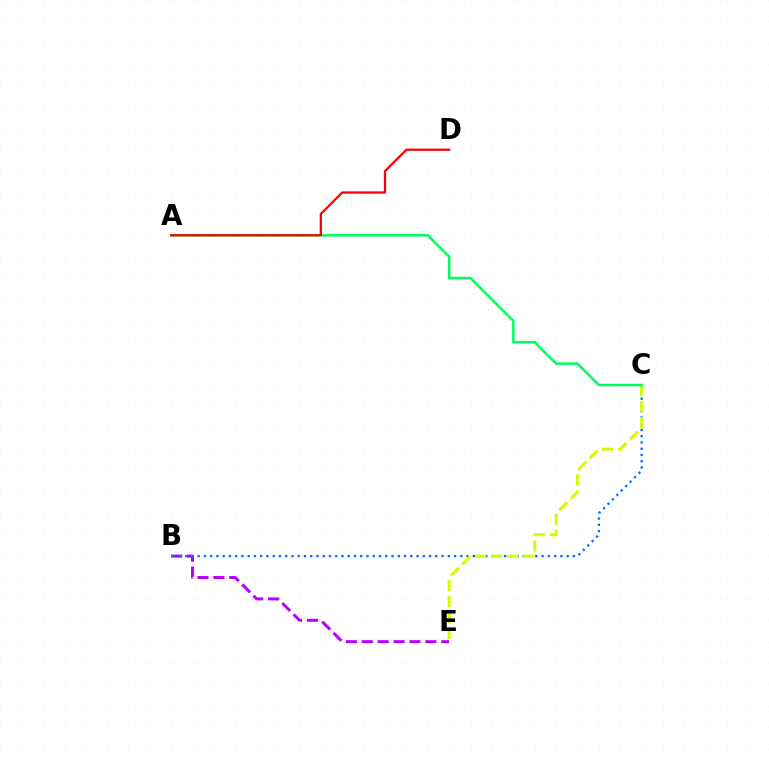{('B', 'E'): [{'color': '#b900ff', 'line_style': 'dashed', 'thickness': 2.16}], ('B', 'C'): [{'color': '#0074ff', 'line_style': 'dotted', 'thickness': 1.7}], ('C', 'E'): [{'color': '#d1ff00', 'line_style': 'dashed', 'thickness': 2.18}], ('A', 'C'): [{'color': '#00ff5c', 'line_style': 'solid', 'thickness': 1.8}], ('A', 'D'): [{'color': '#ff0000', 'line_style': 'solid', 'thickness': 1.61}]}